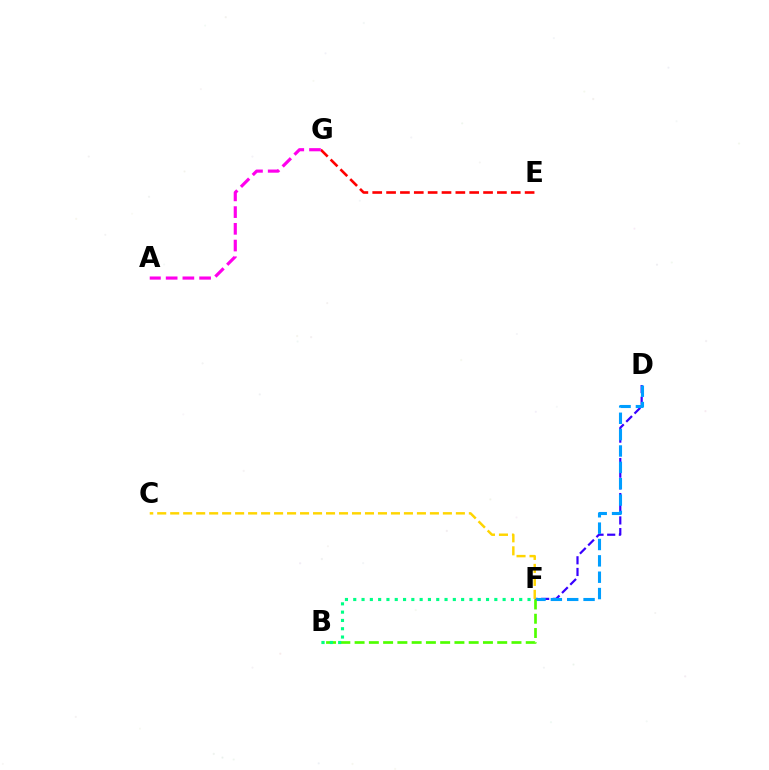{('D', 'F'): [{'color': '#3700ff', 'line_style': 'dashed', 'thickness': 1.59}, {'color': '#009eff', 'line_style': 'dashed', 'thickness': 2.22}], ('E', 'G'): [{'color': '#ff0000', 'line_style': 'dashed', 'thickness': 1.88}], ('B', 'F'): [{'color': '#4fff00', 'line_style': 'dashed', 'thickness': 1.94}, {'color': '#00ff86', 'line_style': 'dotted', 'thickness': 2.25}], ('A', 'G'): [{'color': '#ff00ed', 'line_style': 'dashed', 'thickness': 2.27}], ('C', 'F'): [{'color': '#ffd500', 'line_style': 'dashed', 'thickness': 1.76}]}